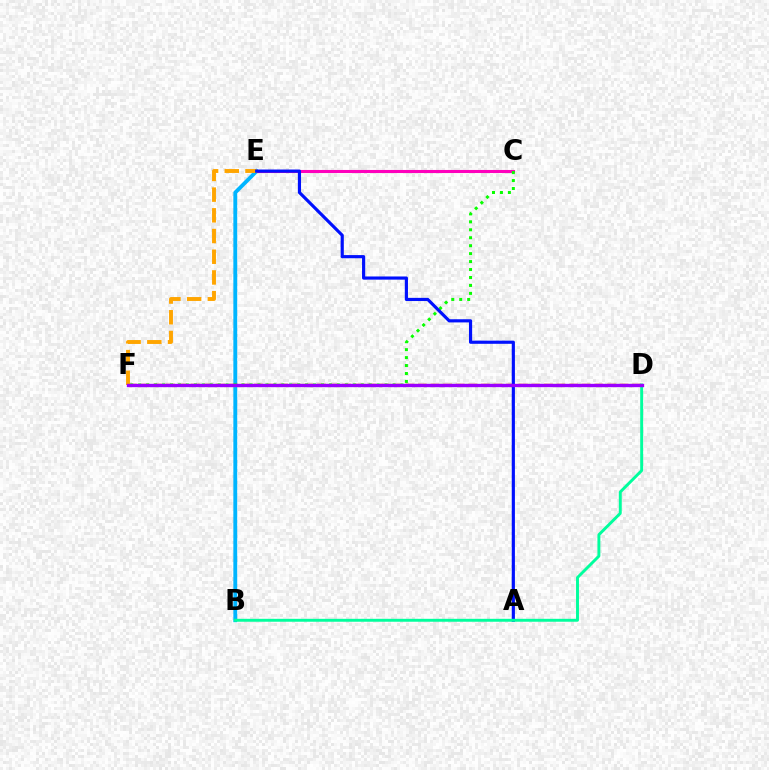{('B', 'E'): [{'color': '#00b5ff', 'line_style': 'solid', 'thickness': 2.77}], ('D', 'F'): [{'color': '#ff0000', 'line_style': 'dashed', 'thickness': 1.71}, {'color': '#b3ff00', 'line_style': 'dotted', 'thickness': 2.35}, {'color': '#9b00ff', 'line_style': 'solid', 'thickness': 2.41}], ('C', 'E'): [{'color': '#ff00bd', 'line_style': 'solid', 'thickness': 2.21}], ('C', 'F'): [{'color': '#08ff00', 'line_style': 'dotted', 'thickness': 2.16}], ('E', 'F'): [{'color': '#ffa500', 'line_style': 'dashed', 'thickness': 2.81}], ('A', 'E'): [{'color': '#0010ff', 'line_style': 'solid', 'thickness': 2.28}], ('B', 'D'): [{'color': '#00ff9d', 'line_style': 'solid', 'thickness': 2.1}]}